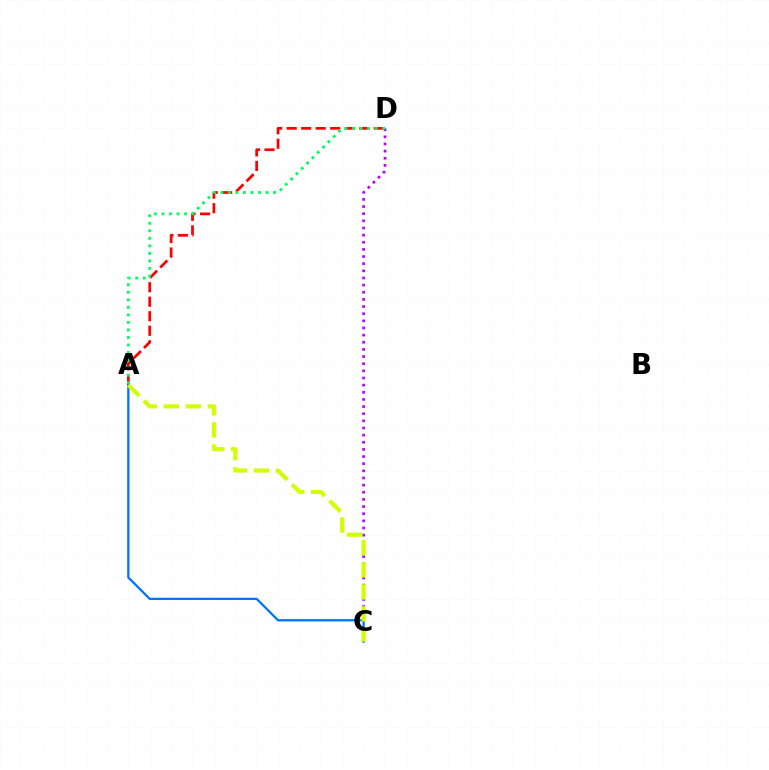{('C', 'D'): [{'color': '#b900ff', 'line_style': 'dotted', 'thickness': 1.94}], ('A', 'D'): [{'color': '#ff0000', 'line_style': 'dashed', 'thickness': 1.97}, {'color': '#00ff5c', 'line_style': 'dotted', 'thickness': 2.05}], ('A', 'C'): [{'color': '#0074ff', 'line_style': 'solid', 'thickness': 1.64}, {'color': '#d1ff00', 'line_style': 'dashed', 'thickness': 3.0}]}